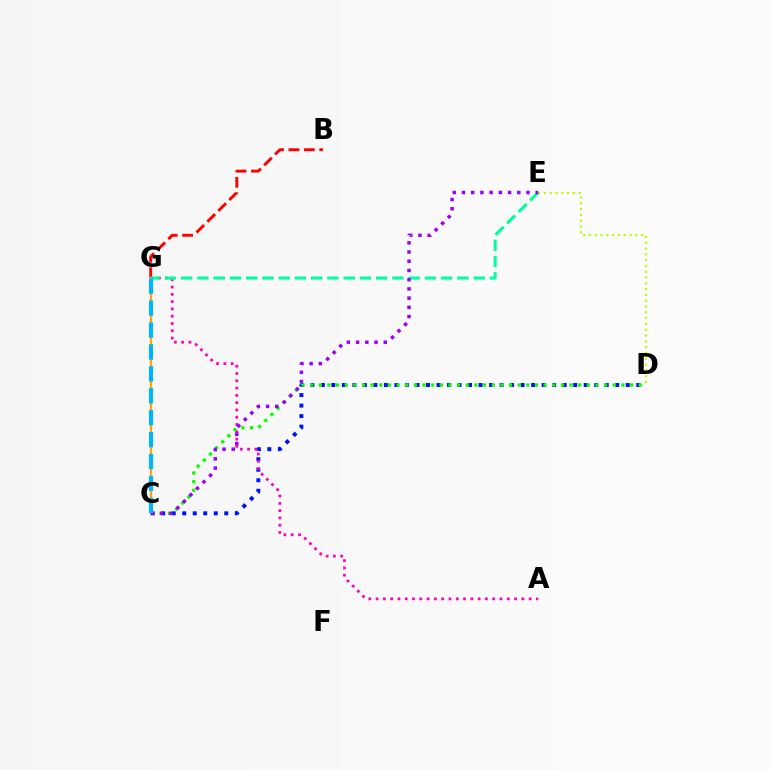{('C', 'D'): [{'color': '#0010ff', 'line_style': 'dotted', 'thickness': 2.86}, {'color': '#08ff00', 'line_style': 'dotted', 'thickness': 2.35}], ('D', 'E'): [{'color': '#b3ff00', 'line_style': 'dotted', 'thickness': 1.58}], ('B', 'G'): [{'color': '#ff0000', 'line_style': 'dashed', 'thickness': 2.09}], ('A', 'G'): [{'color': '#ff00bd', 'line_style': 'dotted', 'thickness': 1.98}], ('C', 'G'): [{'color': '#ffa500', 'line_style': 'solid', 'thickness': 1.59}, {'color': '#00b5ff', 'line_style': 'dashed', 'thickness': 2.98}], ('E', 'G'): [{'color': '#00ff9d', 'line_style': 'dashed', 'thickness': 2.21}], ('C', 'E'): [{'color': '#9b00ff', 'line_style': 'dotted', 'thickness': 2.5}]}